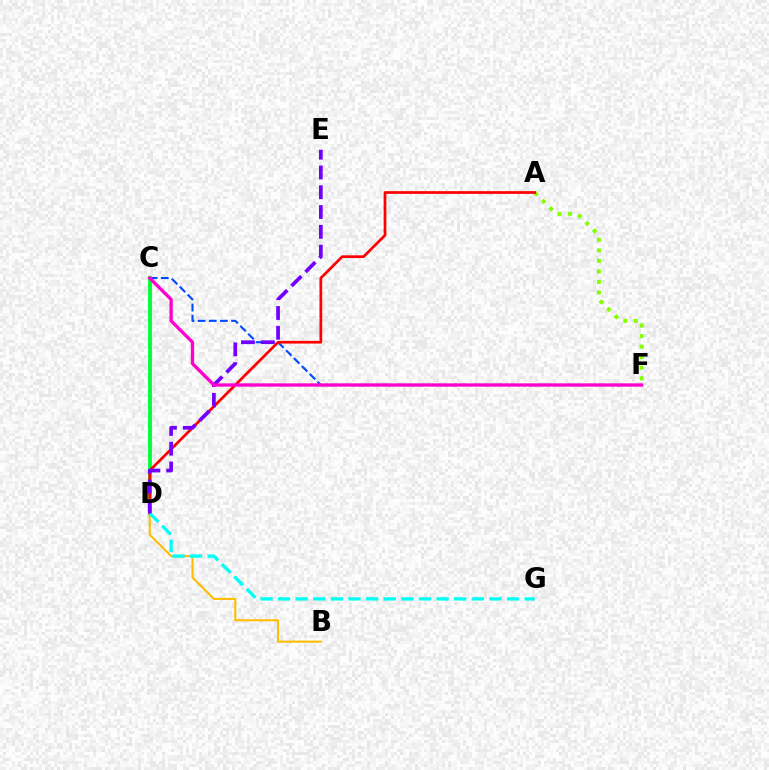{('C', 'F'): [{'color': '#004bff', 'line_style': 'dashed', 'thickness': 1.52}, {'color': '#ff00cf', 'line_style': 'solid', 'thickness': 2.39}], ('C', 'D'): [{'color': '#00ff39', 'line_style': 'solid', 'thickness': 2.78}], ('A', 'F'): [{'color': '#84ff00', 'line_style': 'dotted', 'thickness': 2.87}], ('B', 'D'): [{'color': '#ffbd00', 'line_style': 'solid', 'thickness': 1.5}], ('A', 'D'): [{'color': '#ff0000', 'line_style': 'solid', 'thickness': 1.95}], ('D', 'G'): [{'color': '#00fff6', 'line_style': 'dashed', 'thickness': 2.39}], ('D', 'E'): [{'color': '#7200ff', 'line_style': 'dashed', 'thickness': 2.69}]}